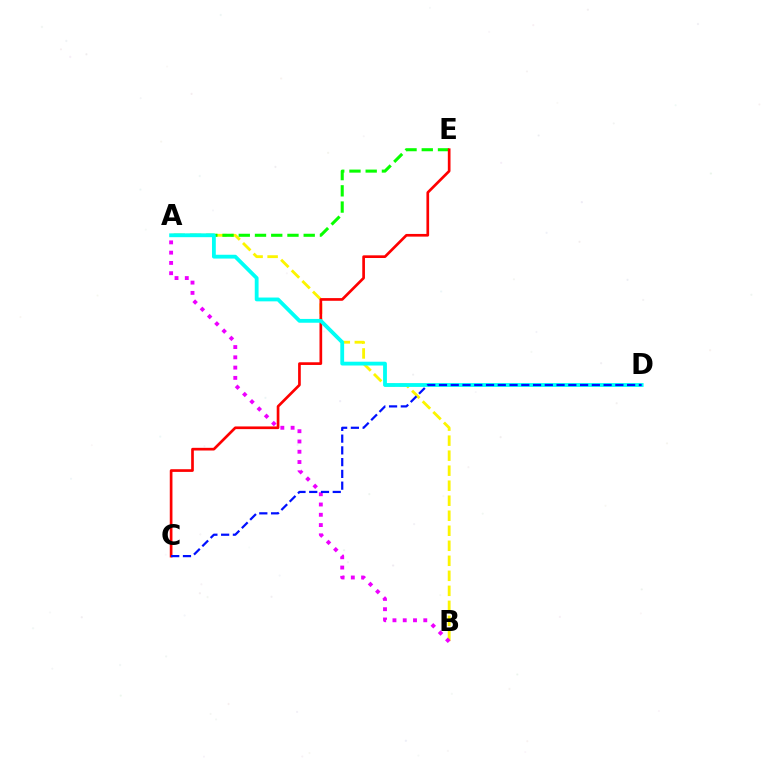{('A', 'B'): [{'color': '#fcf500', 'line_style': 'dashed', 'thickness': 2.04}, {'color': '#ee00ff', 'line_style': 'dotted', 'thickness': 2.79}], ('A', 'E'): [{'color': '#08ff00', 'line_style': 'dashed', 'thickness': 2.21}], ('C', 'E'): [{'color': '#ff0000', 'line_style': 'solid', 'thickness': 1.93}], ('A', 'D'): [{'color': '#00fff6', 'line_style': 'solid', 'thickness': 2.74}], ('C', 'D'): [{'color': '#0010ff', 'line_style': 'dashed', 'thickness': 1.6}]}